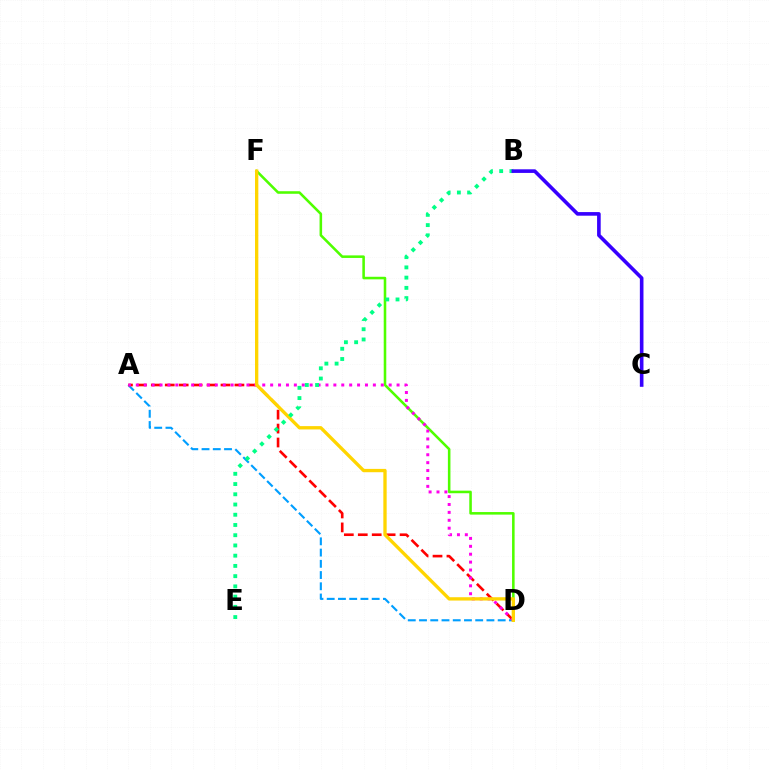{('A', 'D'): [{'color': '#009eff', 'line_style': 'dashed', 'thickness': 1.53}, {'color': '#ff0000', 'line_style': 'dashed', 'thickness': 1.89}, {'color': '#ff00ed', 'line_style': 'dotted', 'thickness': 2.15}], ('D', 'F'): [{'color': '#4fff00', 'line_style': 'solid', 'thickness': 1.84}, {'color': '#ffd500', 'line_style': 'solid', 'thickness': 2.39}], ('B', 'E'): [{'color': '#00ff86', 'line_style': 'dotted', 'thickness': 2.78}], ('B', 'C'): [{'color': '#3700ff', 'line_style': 'solid', 'thickness': 2.6}]}